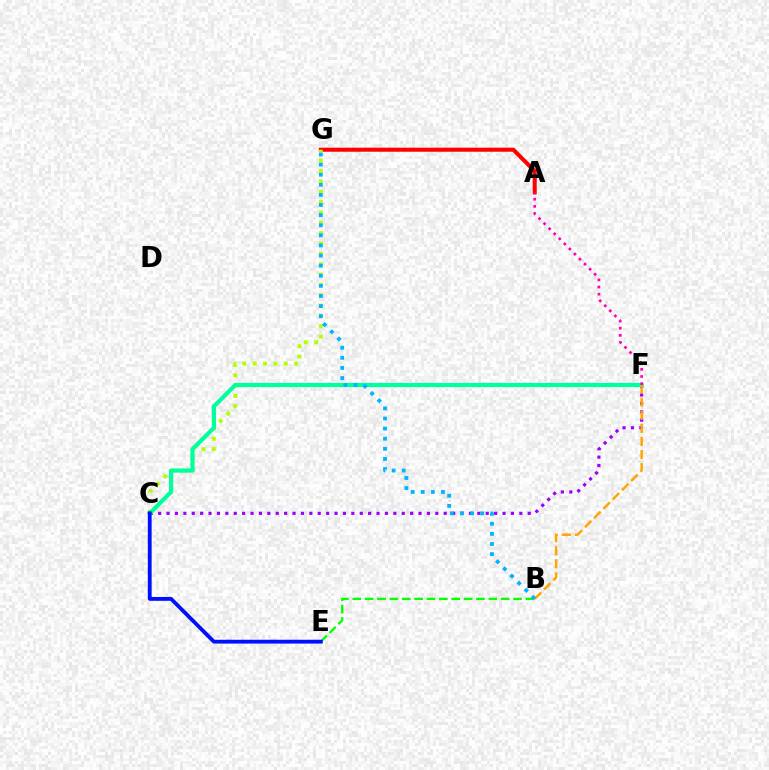{('B', 'E'): [{'color': '#08ff00', 'line_style': 'dashed', 'thickness': 1.68}], ('A', 'G'): [{'color': '#ff0000', 'line_style': 'solid', 'thickness': 2.9}], ('C', 'F'): [{'color': '#9b00ff', 'line_style': 'dotted', 'thickness': 2.28}, {'color': '#00ff9d', 'line_style': 'solid', 'thickness': 3.0}], ('C', 'G'): [{'color': '#b3ff00', 'line_style': 'dotted', 'thickness': 2.81}], ('B', 'F'): [{'color': '#ffa500', 'line_style': 'dashed', 'thickness': 1.78}], ('B', 'G'): [{'color': '#00b5ff', 'line_style': 'dotted', 'thickness': 2.75}], ('C', 'E'): [{'color': '#0010ff', 'line_style': 'solid', 'thickness': 2.76}], ('A', 'F'): [{'color': '#ff00bd', 'line_style': 'dotted', 'thickness': 1.94}]}